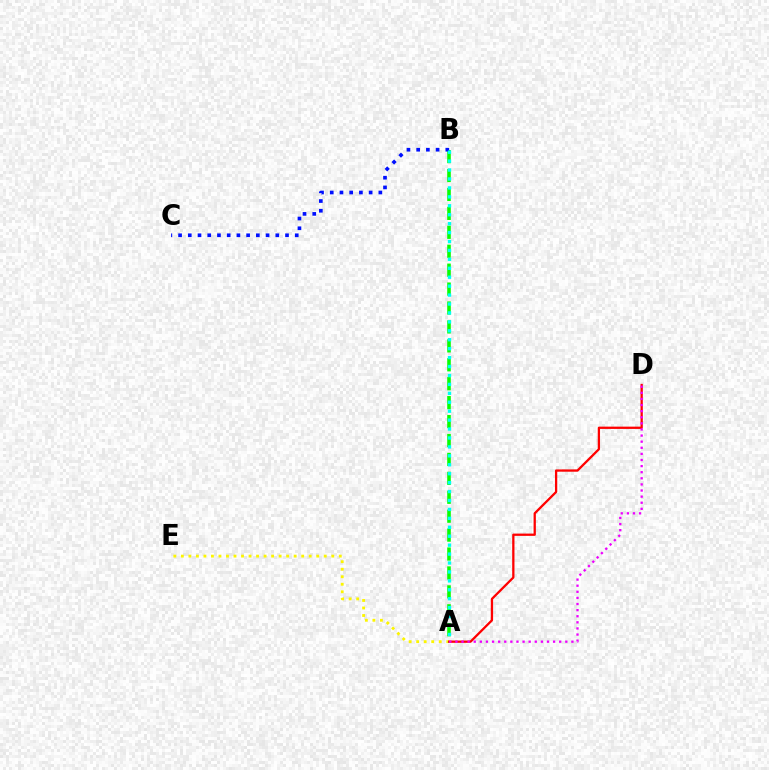{('A', 'B'): [{'color': '#08ff00', 'line_style': 'dashed', 'thickness': 2.57}, {'color': '#00fff6', 'line_style': 'dotted', 'thickness': 2.43}], ('B', 'C'): [{'color': '#0010ff', 'line_style': 'dotted', 'thickness': 2.64}], ('A', 'E'): [{'color': '#fcf500', 'line_style': 'dotted', 'thickness': 2.04}], ('A', 'D'): [{'color': '#ff0000', 'line_style': 'solid', 'thickness': 1.64}, {'color': '#ee00ff', 'line_style': 'dotted', 'thickness': 1.66}]}